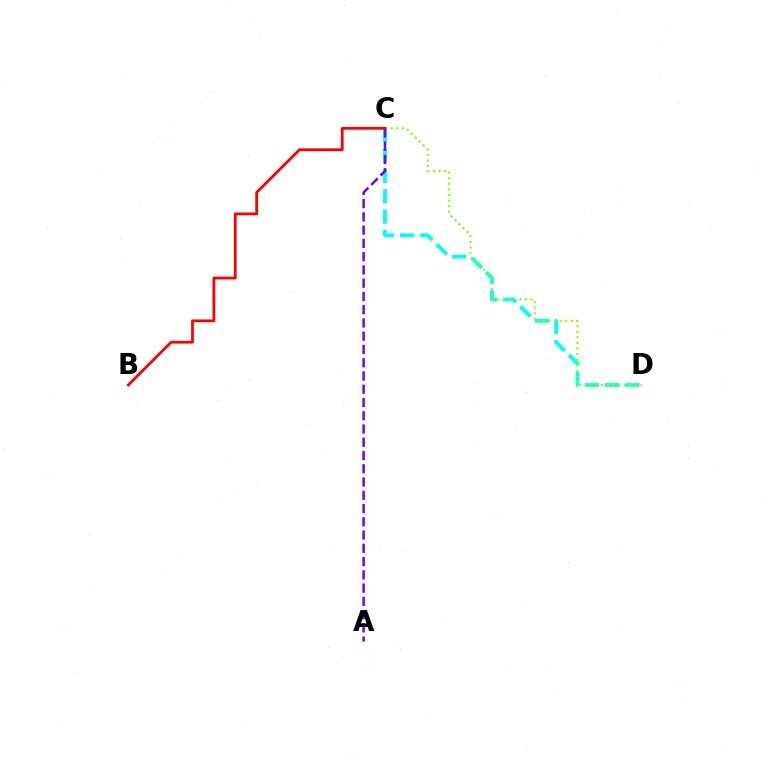{('C', 'D'): [{'color': '#00fff6', 'line_style': 'dashed', 'thickness': 2.76}, {'color': '#84ff00', 'line_style': 'dotted', 'thickness': 1.52}], ('A', 'C'): [{'color': '#7200ff', 'line_style': 'dashed', 'thickness': 1.8}], ('B', 'C'): [{'color': '#ff0000', 'line_style': 'solid', 'thickness': 1.99}]}